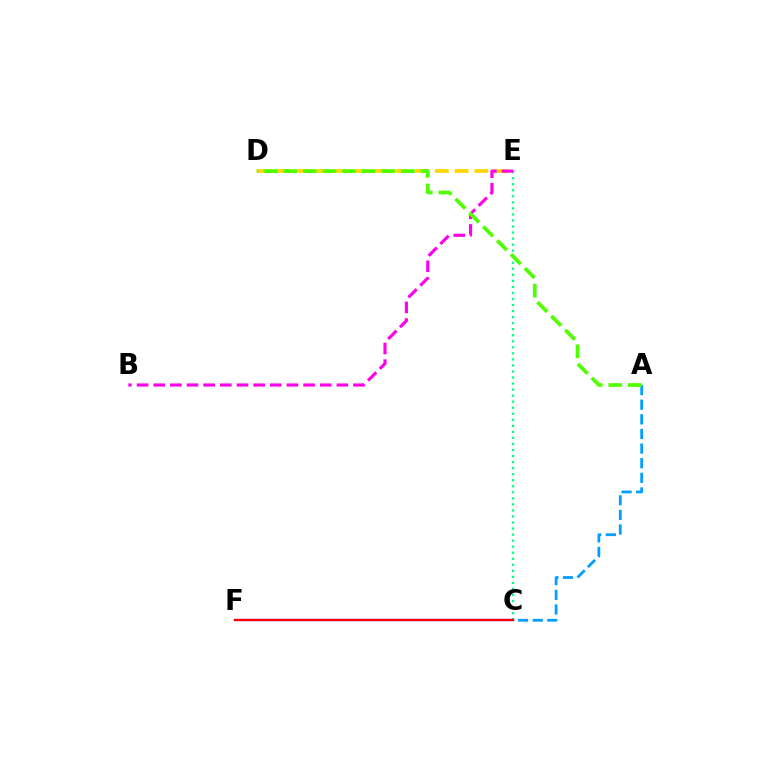{('A', 'C'): [{'color': '#009eff', 'line_style': 'dashed', 'thickness': 1.99}], ('C', 'E'): [{'color': '#00ff86', 'line_style': 'dotted', 'thickness': 1.64}], ('D', 'E'): [{'color': '#ffd500', 'line_style': 'dashed', 'thickness': 2.69}], ('B', 'E'): [{'color': '#ff00ed', 'line_style': 'dashed', 'thickness': 2.26}], ('C', 'F'): [{'color': '#3700ff', 'line_style': 'solid', 'thickness': 1.63}, {'color': '#ff0000', 'line_style': 'solid', 'thickness': 1.57}], ('A', 'D'): [{'color': '#4fff00', 'line_style': 'dashed', 'thickness': 2.66}]}